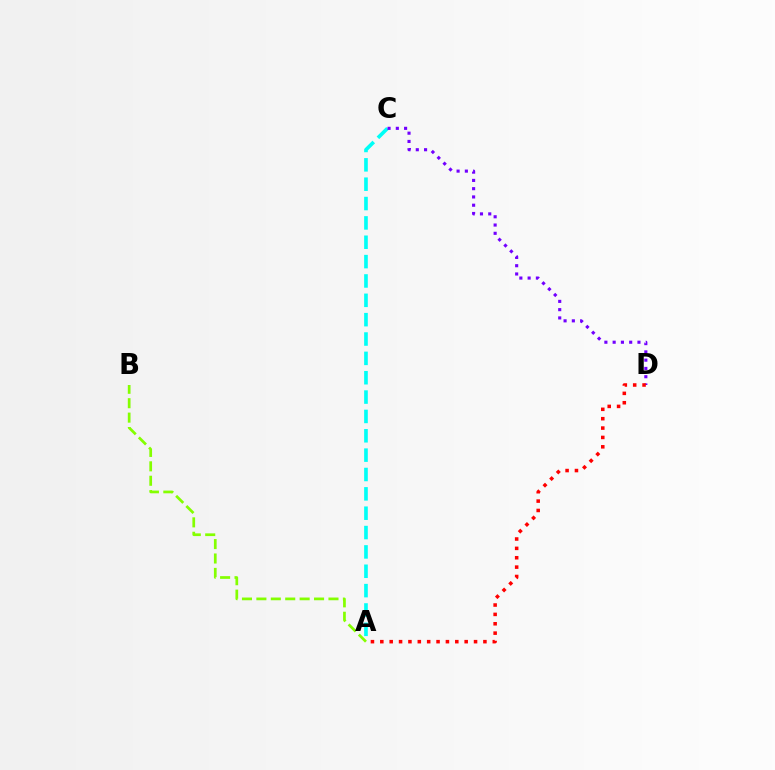{('A', 'C'): [{'color': '#00fff6', 'line_style': 'dashed', 'thickness': 2.63}], ('C', 'D'): [{'color': '#7200ff', 'line_style': 'dotted', 'thickness': 2.25}], ('A', 'D'): [{'color': '#ff0000', 'line_style': 'dotted', 'thickness': 2.55}], ('A', 'B'): [{'color': '#84ff00', 'line_style': 'dashed', 'thickness': 1.96}]}